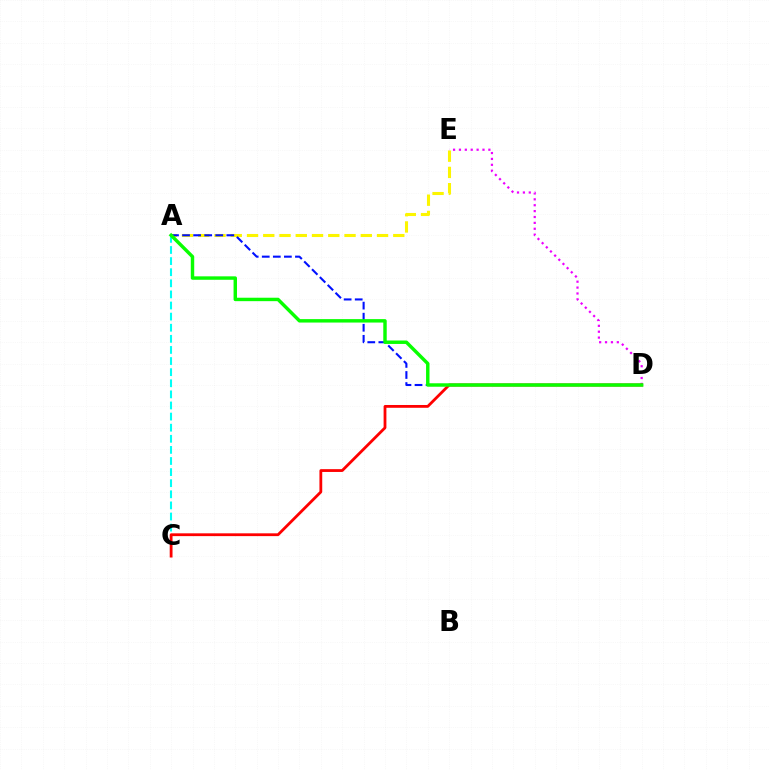{('D', 'E'): [{'color': '#ee00ff', 'line_style': 'dotted', 'thickness': 1.6}], ('A', 'E'): [{'color': '#fcf500', 'line_style': 'dashed', 'thickness': 2.21}], ('A', 'C'): [{'color': '#00fff6', 'line_style': 'dashed', 'thickness': 1.51}], ('A', 'D'): [{'color': '#0010ff', 'line_style': 'dashed', 'thickness': 1.5}, {'color': '#08ff00', 'line_style': 'solid', 'thickness': 2.47}], ('C', 'D'): [{'color': '#ff0000', 'line_style': 'solid', 'thickness': 2.01}]}